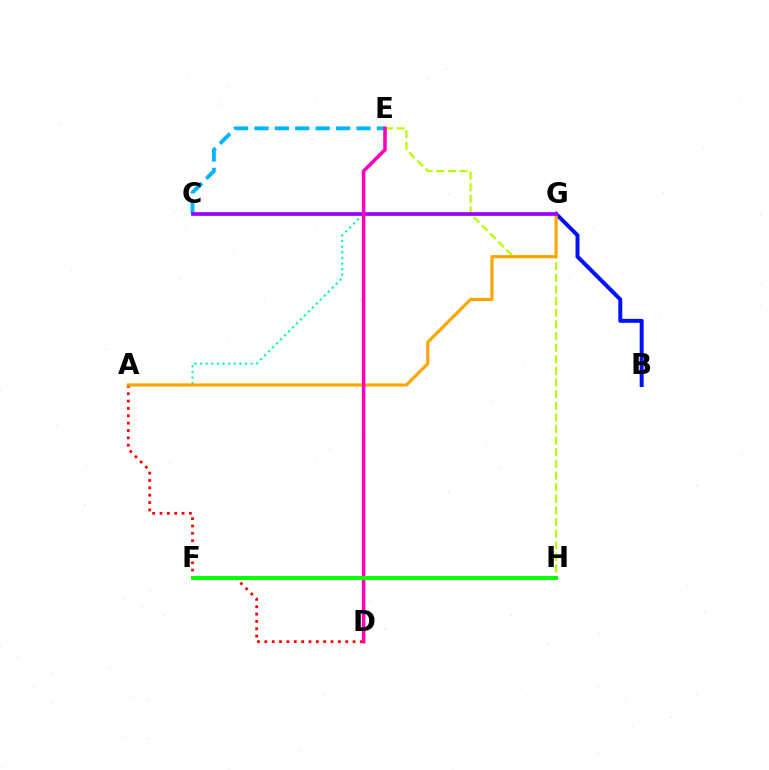{('E', 'H'): [{'color': '#b3ff00', 'line_style': 'dashed', 'thickness': 1.58}], ('A', 'E'): [{'color': '#00ff9d', 'line_style': 'dotted', 'thickness': 1.53}], ('B', 'G'): [{'color': '#0010ff', 'line_style': 'solid', 'thickness': 2.85}], ('A', 'D'): [{'color': '#ff0000', 'line_style': 'dotted', 'thickness': 2.0}], ('A', 'G'): [{'color': '#ffa500', 'line_style': 'solid', 'thickness': 2.27}], ('C', 'E'): [{'color': '#00b5ff', 'line_style': 'dashed', 'thickness': 2.77}], ('C', 'G'): [{'color': '#9b00ff', 'line_style': 'solid', 'thickness': 2.66}], ('D', 'E'): [{'color': '#ff00bd', 'line_style': 'solid', 'thickness': 2.57}], ('F', 'H'): [{'color': '#08ff00', 'line_style': 'solid', 'thickness': 2.84}]}